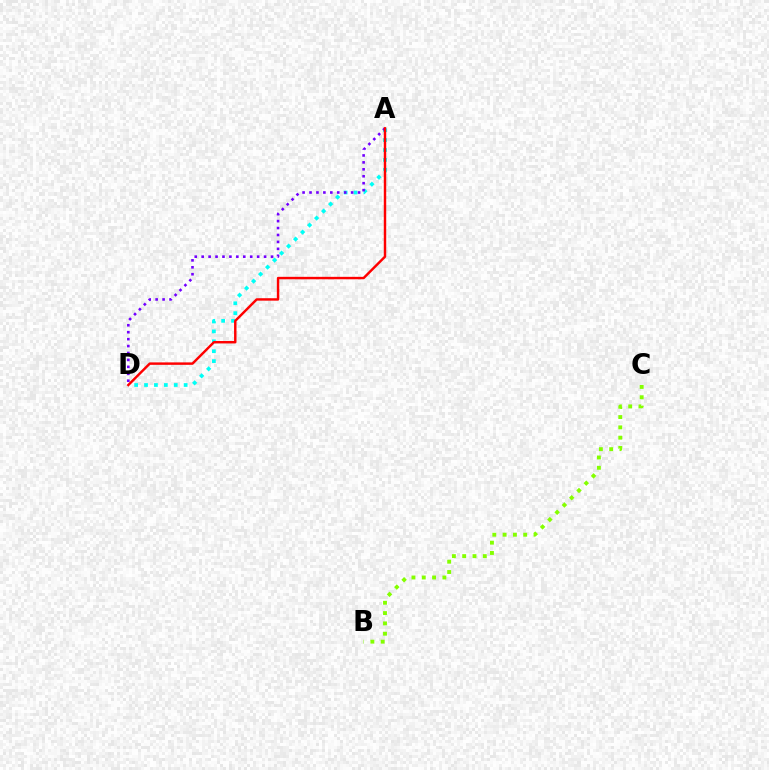{('A', 'D'): [{'color': '#00fff6', 'line_style': 'dotted', 'thickness': 2.69}, {'color': '#7200ff', 'line_style': 'dotted', 'thickness': 1.88}, {'color': '#ff0000', 'line_style': 'solid', 'thickness': 1.76}], ('B', 'C'): [{'color': '#84ff00', 'line_style': 'dotted', 'thickness': 2.8}]}